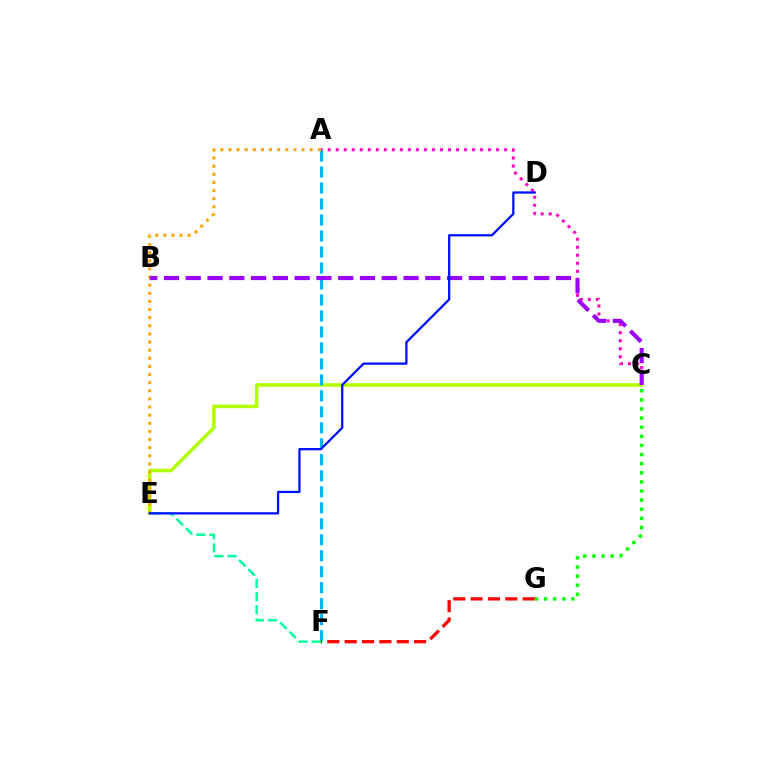{('A', 'C'): [{'color': '#ff00bd', 'line_style': 'dotted', 'thickness': 2.18}], ('C', 'E'): [{'color': '#b3ff00', 'line_style': 'solid', 'thickness': 2.55}], ('A', 'F'): [{'color': '#00b5ff', 'line_style': 'dashed', 'thickness': 2.17}], ('C', 'G'): [{'color': '#08ff00', 'line_style': 'dotted', 'thickness': 2.48}], ('E', 'F'): [{'color': '#00ff9d', 'line_style': 'dashed', 'thickness': 1.79}], ('A', 'E'): [{'color': '#ffa500', 'line_style': 'dotted', 'thickness': 2.21}], ('F', 'G'): [{'color': '#ff0000', 'line_style': 'dashed', 'thickness': 2.36}], ('B', 'C'): [{'color': '#9b00ff', 'line_style': 'dashed', 'thickness': 2.96}], ('D', 'E'): [{'color': '#0010ff', 'line_style': 'solid', 'thickness': 1.63}]}